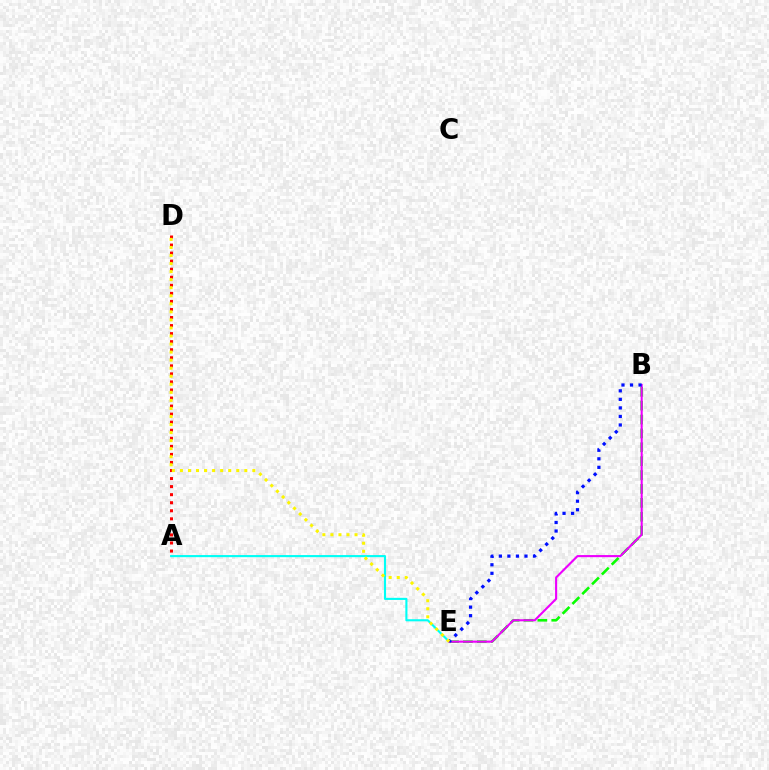{('A', 'E'): [{'color': '#00fff6', 'line_style': 'solid', 'thickness': 1.52}], ('B', 'E'): [{'color': '#08ff00', 'line_style': 'dashed', 'thickness': 1.89}, {'color': '#ee00ff', 'line_style': 'solid', 'thickness': 1.52}, {'color': '#0010ff', 'line_style': 'dotted', 'thickness': 2.32}], ('A', 'D'): [{'color': '#ff0000', 'line_style': 'dotted', 'thickness': 2.19}], ('D', 'E'): [{'color': '#fcf500', 'line_style': 'dotted', 'thickness': 2.19}]}